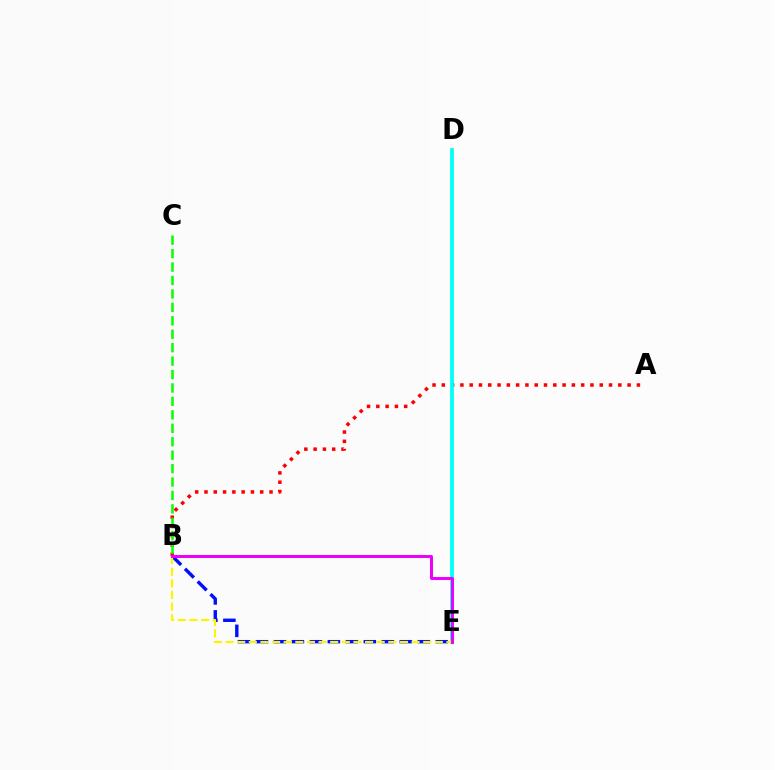{('A', 'B'): [{'color': '#ff0000', 'line_style': 'dotted', 'thickness': 2.52}], ('D', 'E'): [{'color': '#00fff6', 'line_style': 'solid', 'thickness': 2.71}], ('B', 'C'): [{'color': '#08ff00', 'line_style': 'dashed', 'thickness': 1.83}], ('B', 'E'): [{'color': '#0010ff', 'line_style': 'dashed', 'thickness': 2.44}, {'color': '#fcf500', 'line_style': 'dashed', 'thickness': 1.58}, {'color': '#ee00ff', 'line_style': 'solid', 'thickness': 2.15}]}